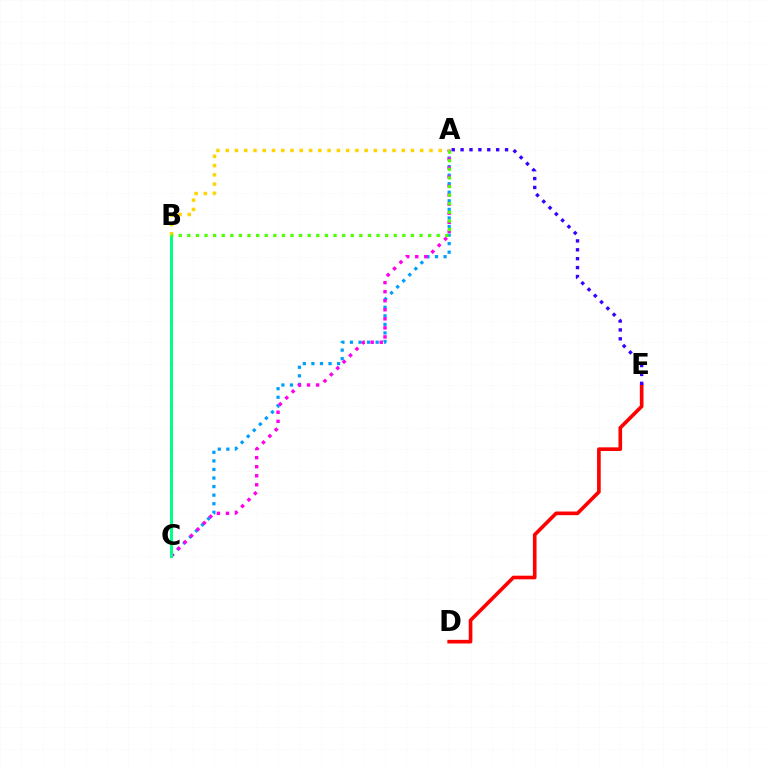{('A', 'C'): [{'color': '#009eff', 'line_style': 'dotted', 'thickness': 2.33}, {'color': '#ff00ed', 'line_style': 'dotted', 'thickness': 2.46}], ('B', 'C'): [{'color': '#00ff86', 'line_style': 'solid', 'thickness': 2.14}], ('D', 'E'): [{'color': '#ff0000', 'line_style': 'solid', 'thickness': 2.62}], ('A', 'E'): [{'color': '#3700ff', 'line_style': 'dotted', 'thickness': 2.42}], ('A', 'B'): [{'color': '#ffd500', 'line_style': 'dotted', 'thickness': 2.52}, {'color': '#4fff00', 'line_style': 'dotted', 'thickness': 2.34}]}